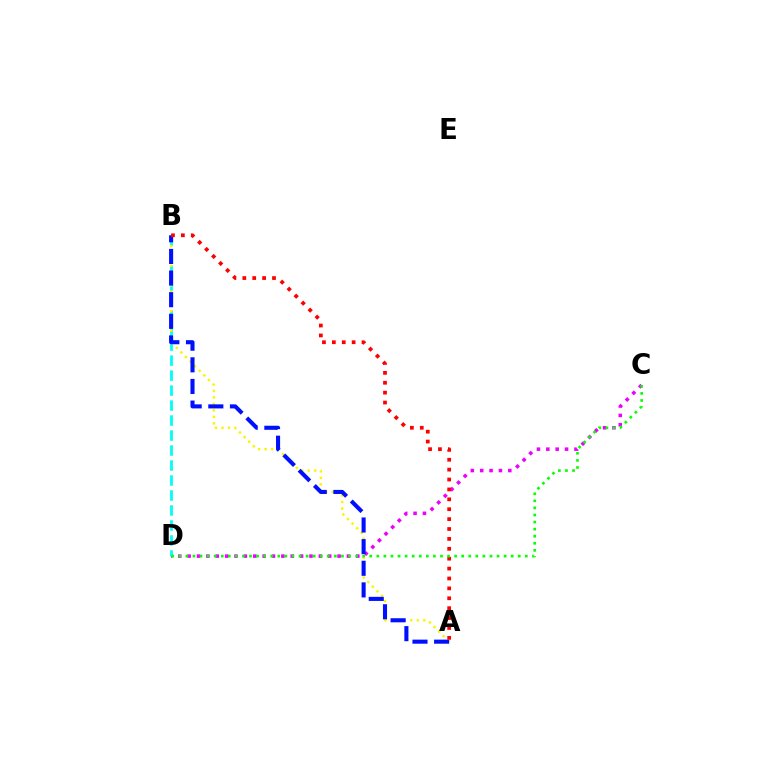{('C', 'D'): [{'color': '#ee00ff', 'line_style': 'dotted', 'thickness': 2.55}, {'color': '#08ff00', 'line_style': 'dotted', 'thickness': 1.92}], ('B', 'D'): [{'color': '#00fff6', 'line_style': 'dashed', 'thickness': 2.04}], ('A', 'B'): [{'color': '#fcf500', 'line_style': 'dotted', 'thickness': 1.76}, {'color': '#0010ff', 'line_style': 'dashed', 'thickness': 2.94}, {'color': '#ff0000', 'line_style': 'dotted', 'thickness': 2.69}]}